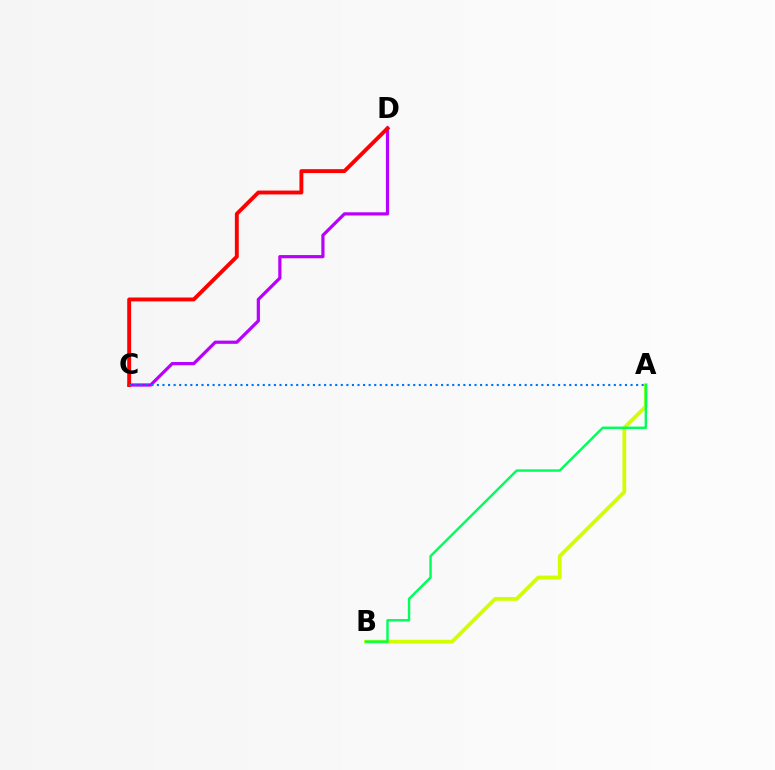{('C', 'D'): [{'color': '#b900ff', 'line_style': 'solid', 'thickness': 2.31}, {'color': '#ff0000', 'line_style': 'solid', 'thickness': 2.8}], ('A', 'C'): [{'color': '#0074ff', 'line_style': 'dotted', 'thickness': 1.51}], ('A', 'B'): [{'color': '#d1ff00', 'line_style': 'solid', 'thickness': 2.72}, {'color': '#00ff5c', 'line_style': 'solid', 'thickness': 1.75}]}